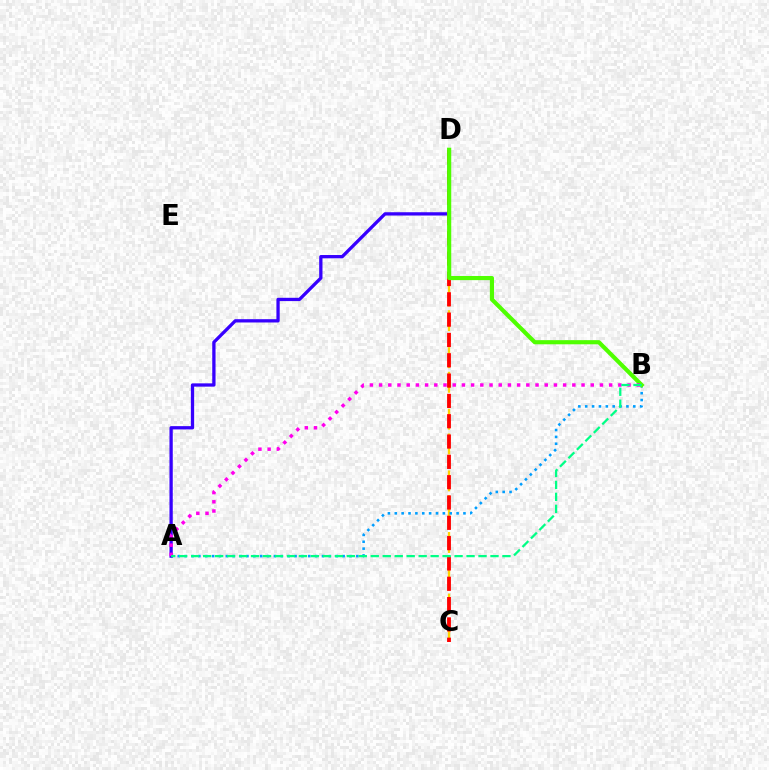{('C', 'D'): [{'color': '#ffd500', 'line_style': 'dashed', 'thickness': 1.67}, {'color': '#ff0000', 'line_style': 'dashed', 'thickness': 2.76}], ('A', 'B'): [{'color': '#009eff', 'line_style': 'dotted', 'thickness': 1.87}, {'color': '#ff00ed', 'line_style': 'dotted', 'thickness': 2.5}, {'color': '#00ff86', 'line_style': 'dashed', 'thickness': 1.63}], ('A', 'D'): [{'color': '#3700ff', 'line_style': 'solid', 'thickness': 2.37}], ('B', 'D'): [{'color': '#4fff00', 'line_style': 'solid', 'thickness': 2.98}]}